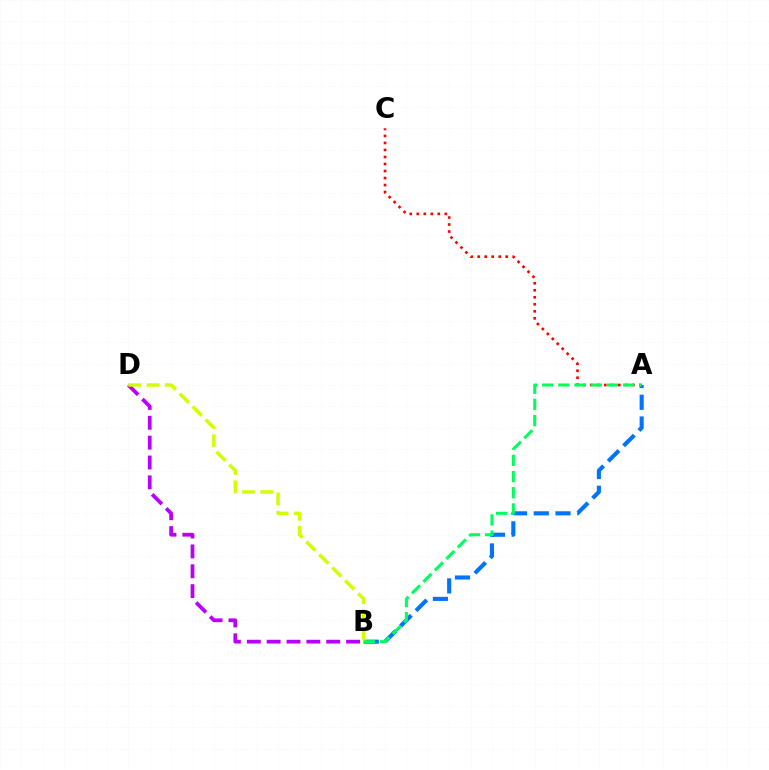{('A', 'B'): [{'color': '#0074ff', 'line_style': 'dashed', 'thickness': 2.95}, {'color': '#00ff5c', 'line_style': 'dashed', 'thickness': 2.2}], ('A', 'C'): [{'color': '#ff0000', 'line_style': 'dotted', 'thickness': 1.91}], ('B', 'D'): [{'color': '#b900ff', 'line_style': 'dashed', 'thickness': 2.7}, {'color': '#d1ff00', 'line_style': 'dashed', 'thickness': 2.49}]}